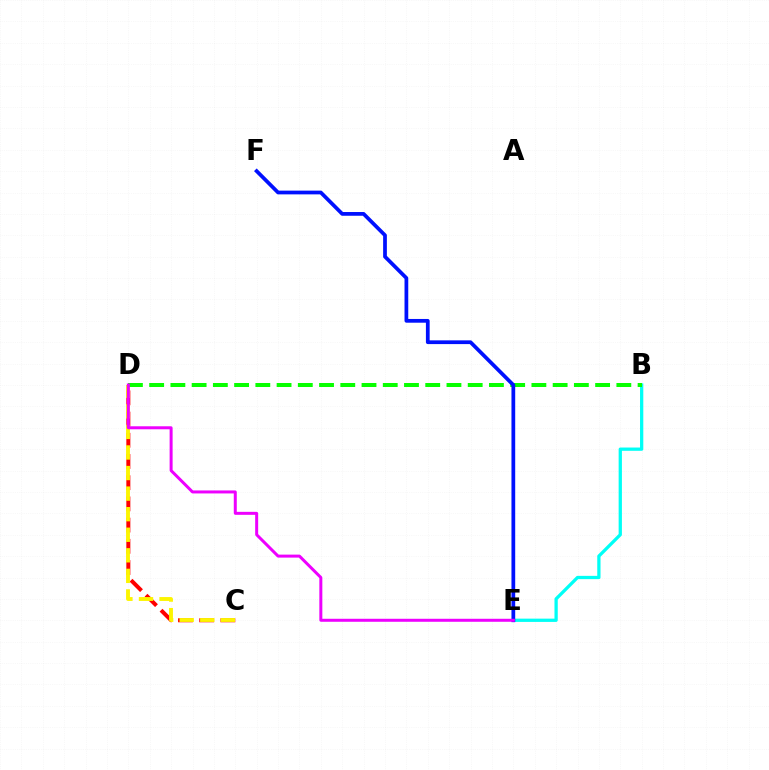{('C', 'D'): [{'color': '#ff0000', 'line_style': 'dashed', 'thickness': 2.88}, {'color': '#fcf500', 'line_style': 'dashed', 'thickness': 2.79}], ('B', 'E'): [{'color': '#00fff6', 'line_style': 'solid', 'thickness': 2.36}], ('B', 'D'): [{'color': '#08ff00', 'line_style': 'dashed', 'thickness': 2.88}], ('E', 'F'): [{'color': '#0010ff', 'line_style': 'solid', 'thickness': 2.69}], ('D', 'E'): [{'color': '#ee00ff', 'line_style': 'solid', 'thickness': 2.16}]}